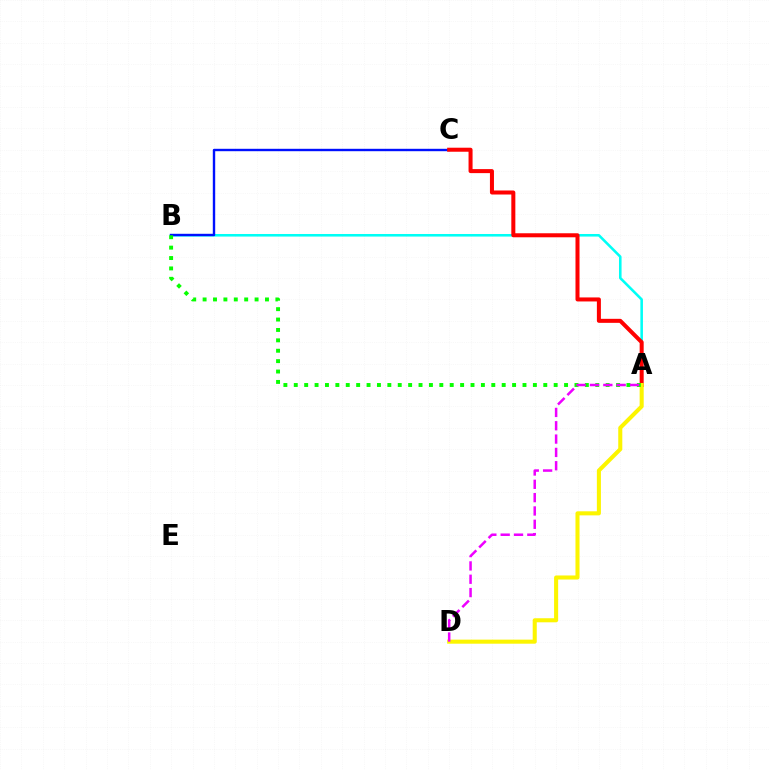{('A', 'B'): [{'color': '#00fff6', 'line_style': 'solid', 'thickness': 1.85}, {'color': '#08ff00', 'line_style': 'dotted', 'thickness': 2.82}], ('B', 'C'): [{'color': '#0010ff', 'line_style': 'solid', 'thickness': 1.73}], ('A', 'C'): [{'color': '#ff0000', 'line_style': 'solid', 'thickness': 2.9}], ('A', 'D'): [{'color': '#fcf500', 'line_style': 'solid', 'thickness': 2.92}, {'color': '#ee00ff', 'line_style': 'dashed', 'thickness': 1.81}]}